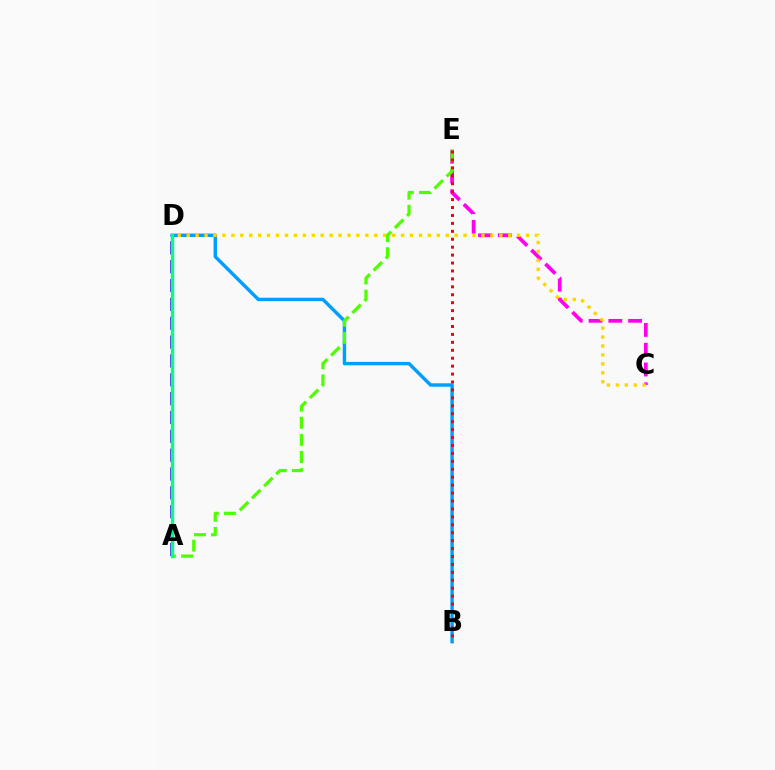{('B', 'D'): [{'color': '#009eff', 'line_style': 'solid', 'thickness': 2.46}], ('C', 'E'): [{'color': '#ff00ed', 'line_style': 'dashed', 'thickness': 2.69}], ('C', 'D'): [{'color': '#ffd500', 'line_style': 'dotted', 'thickness': 2.43}], ('A', 'E'): [{'color': '#4fff00', 'line_style': 'dashed', 'thickness': 2.33}], ('B', 'E'): [{'color': '#ff0000', 'line_style': 'dotted', 'thickness': 2.15}], ('A', 'D'): [{'color': '#3700ff', 'line_style': 'dashed', 'thickness': 2.56}, {'color': '#00ff86', 'line_style': 'solid', 'thickness': 2.42}]}